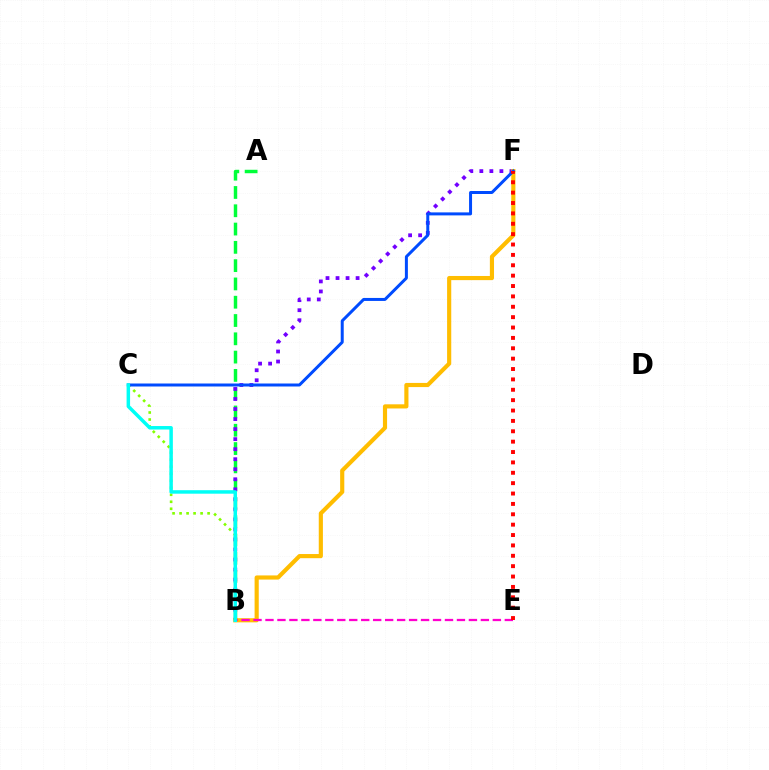{('A', 'B'): [{'color': '#00ff39', 'line_style': 'dashed', 'thickness': 2.48}], ('B', 'F'): [{'color': '#7200ff', 'line_style': 'dotted', 'thickness': 2.73}, {'color': '#ffbd00', 'line_style': 'solid', 'thickness': 2.99}], ('B', 'E'): [{'color': '#ff00cf', 'line_style': 'dashed', 'thickness': 1.63}], ('B', 'C'): [{'color': '#84ff00', 'line_style': 'dotted', 'thickness': 1.9}, {'color': '#00fff6', 'line_style': 'solid', 'thickness': 2.51}], ('C', 'F'): [{'color': '#004bff', 'line_style': 'solid', 'thickness': 2.16}], ('E', 'F'): [{'color': '#ff0000', 'line_style': 'dotted', 'thickness': 2.82}]}